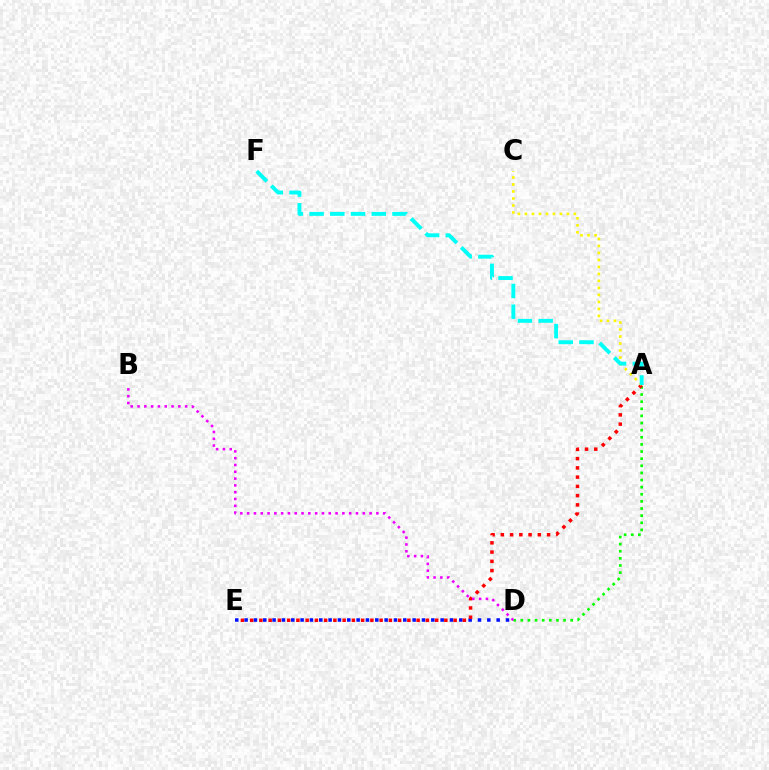{('D', 'E'): [{'color': '#0010ff', 'line_style': 'dotted', 'thickness': 2.54}], ('A', 'D'): [{'color': '#08ff00', 'line_style': 'dotted', 'thickness': 1.94}], ('A', 'E'): [{'color': '#ff0000', 'line_style': 'dotted', 'thickness': 2.51}], ('A', 'C'): [{'color': '#fcf500', 'line_style': 'dotted', 'thickness': 1.9}], ('B', 'D'): [{'color': '#ee00ff', 'line_style': 'dotted', 'thickness': 1.85}], ('A', 'F'): [{'color': '#00fff6', 'line_style': 'dashed', 'thickness': 2.82}]}